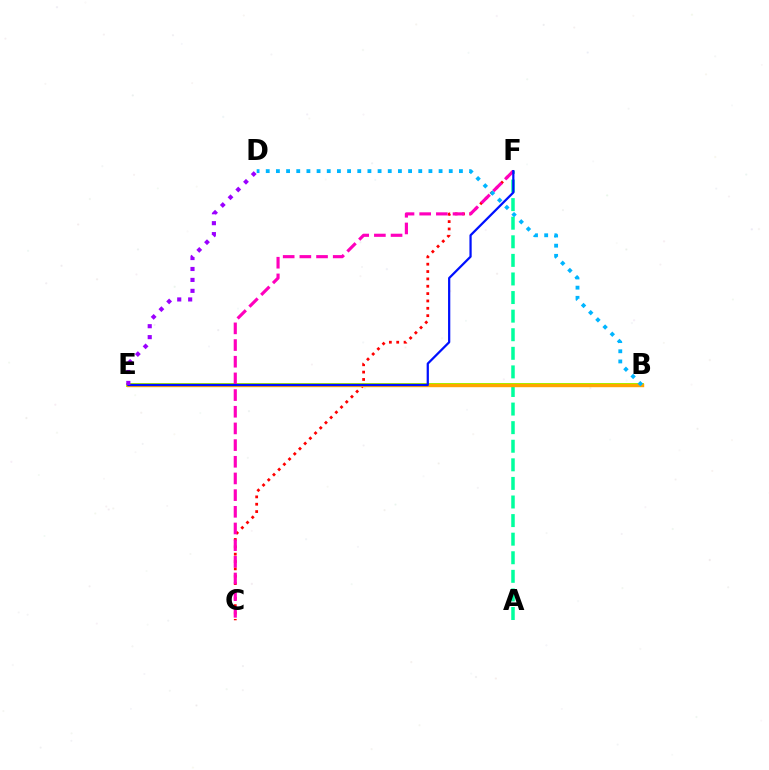{('A', 'F'): [{'color': '#00ff9d', 'line_style': 'dashed', 'thickness': 2.52}], ('B', 'E'): [{'color': '#b3ff00', 'line_style': 'solid', 'thickness': 2.86}, {'color': '#08ff00', 'line_style': 'solid', 'thickness': 1.67}, {'color': '#ffa500', 'line_style': 'solid', 'thickness': 2.46}], ('C', 'F'): [{'color': '#ff0000', 'line_style': 'dotted', 'thickness': 2.0}, {'color': '#ff00bd', 'line_style': 'dashed', 'thickness': 2.27}], ('E', 'F'): [{'color': '#0010ff', 'line_style': 'solid', 'thickness': 1.61}], ('B', 'D'): [{'color': '#00b5ff', 'line_style': 'dotted', 'thickness': 2.76}], ('D', 'E'): [{'color': '#9b00ff', 'line_style': 'dotted', 'thickness': 2.97}]}